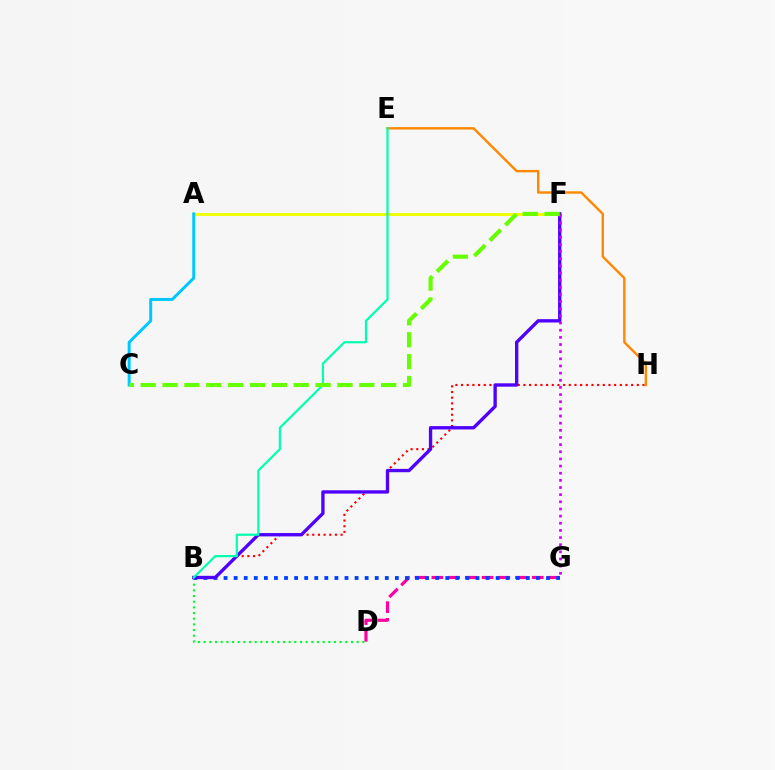{('D', 'G'): [{'color': '#ff00a0', 'line_style': 'dashed', 'thickness': 2.27}], ('B', 'D'): [{'color': '#00ff27', 'line_style': 'dotted', 'thickness': 1.54}], ('B', 'G'): [{'color': '#003fff', 'line_style': 'dotted', 'thickness': 2.74}], ('B', 'H'): [{'color': '#ff0000', 'line_style': 'dotted', 'thickness': 1.54}], ('E', 'H'): [{'color': '#ff8800', 'line_style': 'solid', 'thickness': 1.73}], ('A', 'F'): [{'color': '#eeff00', 'line_style': 'solid', 'thickness': 2.07}], ('B', 'F'): [{'color': '#4f00ff', 'line_style': 'solid', 'thickness': 2.4}], ('F', 'G'): [{'color': '#d600ff', 'line_style': 'dotted', 'thickness': 1.94}], ('A', 'C'): [{'color': '#00c7ff', 'line_style': 'solid', 'thickness': 2.14}], ('B', 'E'): [{'color': '#00ffaf', 'line_style': 'solid', 'thickness': 1.59}], ('C', 'F'): [{'color': '#66ff00', 'line_style': 'dashed', 'thickness': 2.97}]}